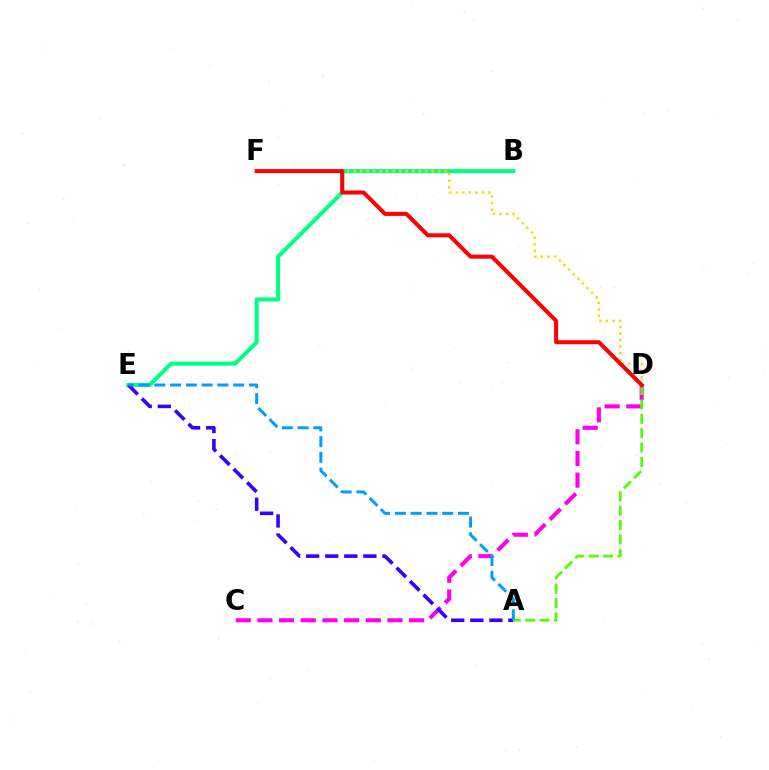{('C', 'D'): [{'color': '#ff00ed', 'line_style': 'dashed', 'thickness': 2.94}], ('B', 'E'): [{'color': '#00ff86', 'line_style': 'solid', 'thickness': 2.93}], ('A', 'E'): [{'color': '#3700ff', 'line_style': 'dashed', 'thickness': 2.59}, {'color': '#009eff', 'line_style': 'dashed', 'thickness': 2.14}], ('D', 'F'): [{'color': '#ffd500', 'line_style': 'dotted', 'thickness': 1.77}, {'color': '#ff0000', 'line_style': 'solid', 'thickness': 2.89}], ('A', 'D'): [{'color': '#4fff00', 'line_style': 'dashed', 'thickness': 1.96}]}